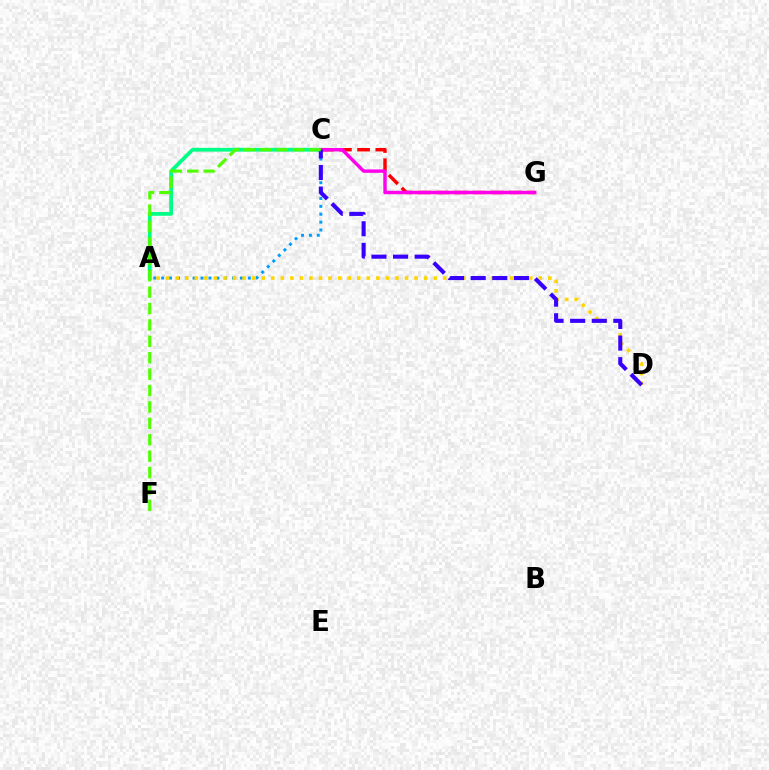{('A', 'C'): [{'color': '#00ff86', 'line_style': 'solid', 'thickness': 2.71}, {'color': '#009eff', 'line_style': 'dotted', 'thickness': 2.14}], ('A', 'D'): [{'color': '#ffd500', 'line_style': 'dotted', 'thickness': 2.6}], ('C', 'G'): [{'color': '#ff0000', 'line_style': 'dashed', 'thickness': 2.47}, {'color': '#ff00ed', 'line_style': 'solid', 'thickness': 2.46}], ('C', 'D'): [{'color': '#3700ff', 'line_style': 'dashed', 'thickness': 2.94}], ('C', 'F'): [{'color': '#4fff00', 'line_style': 'dashed', 'thickness': 2.23}]}